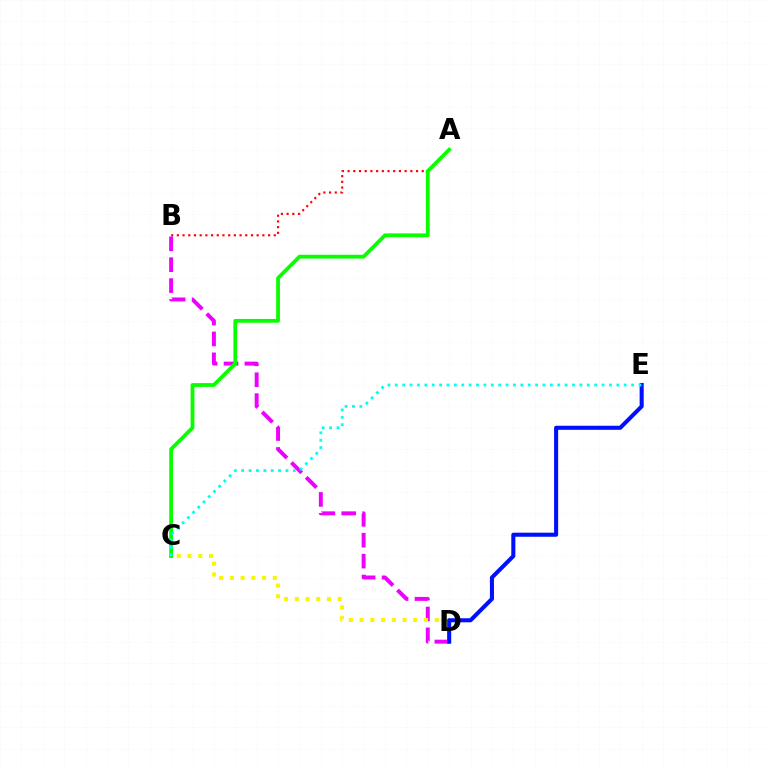{('B', 'D'): [{'color': '#ee00ff', 'line_style': 'dashed', 'thickness': 2.84}], ('C', 'D'): [{'color': '#fcf500', 'line_style': 'dotted', 'thickness': 2.92}], ('A', 'B'): [{'color': '#ff0000', 'line_style': 'dotted', 'thickness': 1.55}], ('D', 'E'): [{'color': '#0010ff', 'line_style': 'solid', 'thickness': 2.93}], ('A', 'C'): [{'color': '#08ff00', 'line_style': 'solid', 'thickness': 2.73}], ('C', 'E'): [{'color': '#00fff6', 'line_style': 'dotted', 'thickness': 2.01}]}